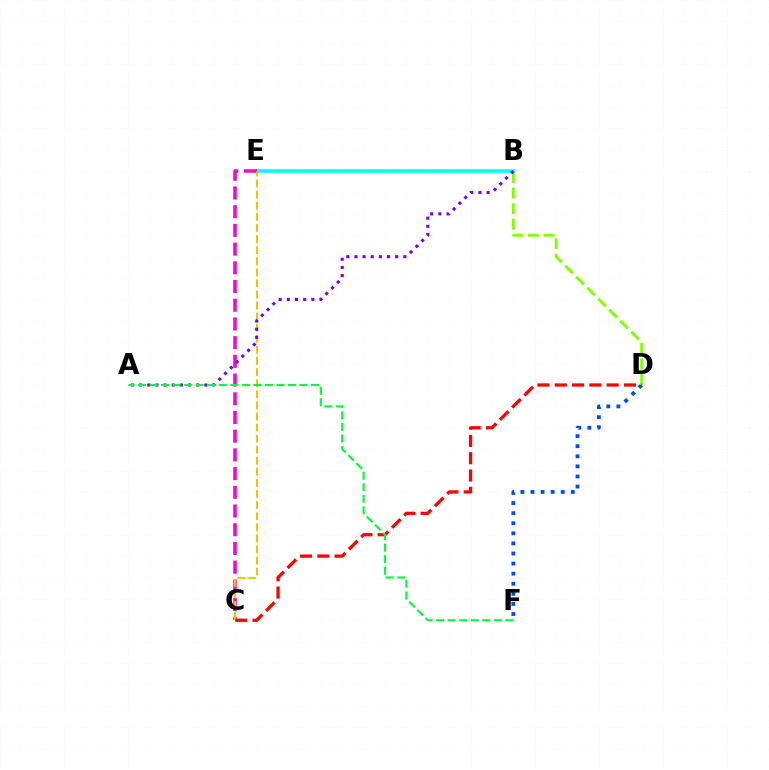{('B', 'E'): [{'color': '#00fff6', 'line_style': 'solid', 'thickness': 2.55}], ('C', 'E'): [{'color': '#ff00cf', 'line_style': 'dashed', 'thickness': 2.54}, {'color': '#ffbd00', 'line_style': 'dashed', 'thickness': 1.51}], ('D', 'F'): [{'color': '#004bff', 'line_style': 'dotted', 'thickness': 2.74}], ('B', 'D'): [{'color': '#84ff00', 'line_style': 'dashed', 'thickness': 2.11}], ('C', 'D'): [{'color': '#ff0000', 'line_style': 'dashed', 'thickness': 2.35}], ('A', 'B'): [{'color': '#7200ff', 'line_style': 'dotted', 'thickness': 2.22}], ('A', 'F'): [{'color': '#00ff39', 'line_style': 'dashed', 'thickness': 1.57}]}